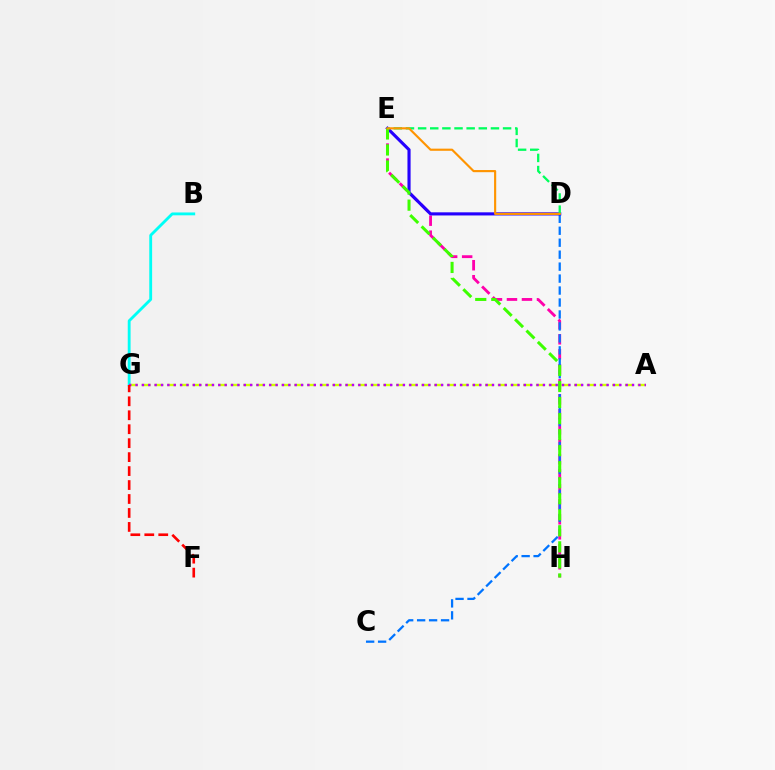{('B', 'G'): [{'color': '#00fff6', 'line_style': 'solid', 'thickness': 2.05}], ('E', 'H'): [{'color': '#ff00ac', 'line_style': 'dashed', 'thickness': 2.04}, {'color': '#3dff00', 'line_style': 'dashed', 'thickness': 2.18}], ('A', 'G'): [{'color': '#d1ff00', 'line_style': 'dashed', 'thickness': 1.73}, {'color': '#b900ff', 'line_style': 'dotted', 'thickness': 1.73}], ('F', 'G'): [{'color': '#ff0000', 'line_style': 'dashed', 'thickness': 1.9}], ('C', 'D'): [{'color': '#0074ff', 'line_style': 'dashed', 'thickness': 1.62}], ('D', 'E'): [{'color': '#2500ff', 'line_style': 'solid', 'thickness': 2.25}, {'color': '#00ff5c', 'line_style': 'dashed', 'thickness': 1.65}, {'color': '#ff9400', 'line_style': 'solid', 'thickness': 1.55}]}